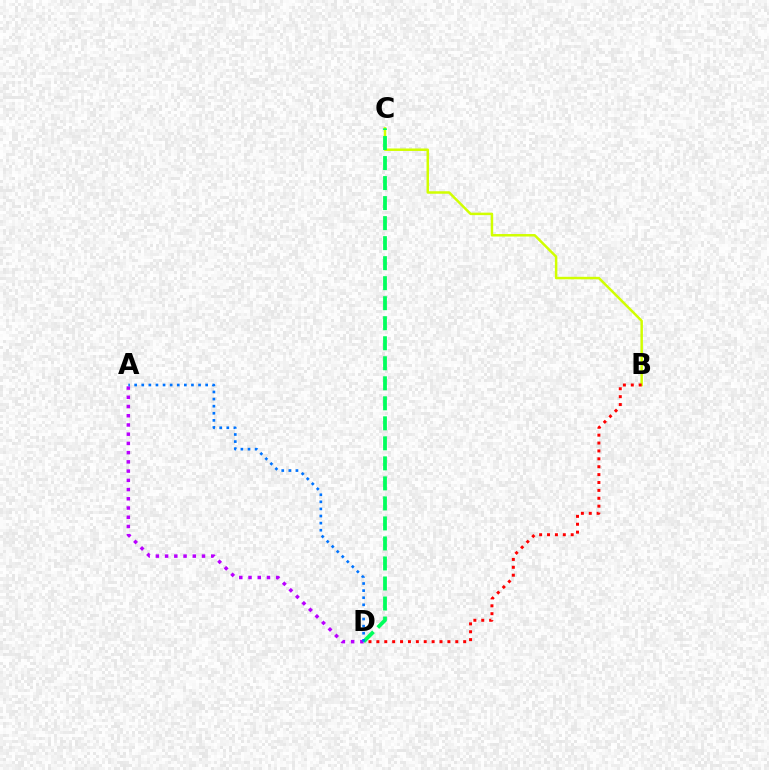{('B', 'C'): [{'color': '#d1ff00', 'line_style': 'solid', 'thickness': 1.79}], ('B', 'D'): [{'color': '#ff0000', 'line_style': 'dotted', 'thickness': 2.14}], ('A', 'D'): [{'color': '#b900ff', 'line_style': 'dotted', 'thickness': 2.51}, {'color': '#0074ff', 'line_style': 'dotted', 'thickness': 1.93}], ('C', 'D'): [{'color': '#00ff5c', 'line_style': 'dashed', 'thickness': 2.72}]}